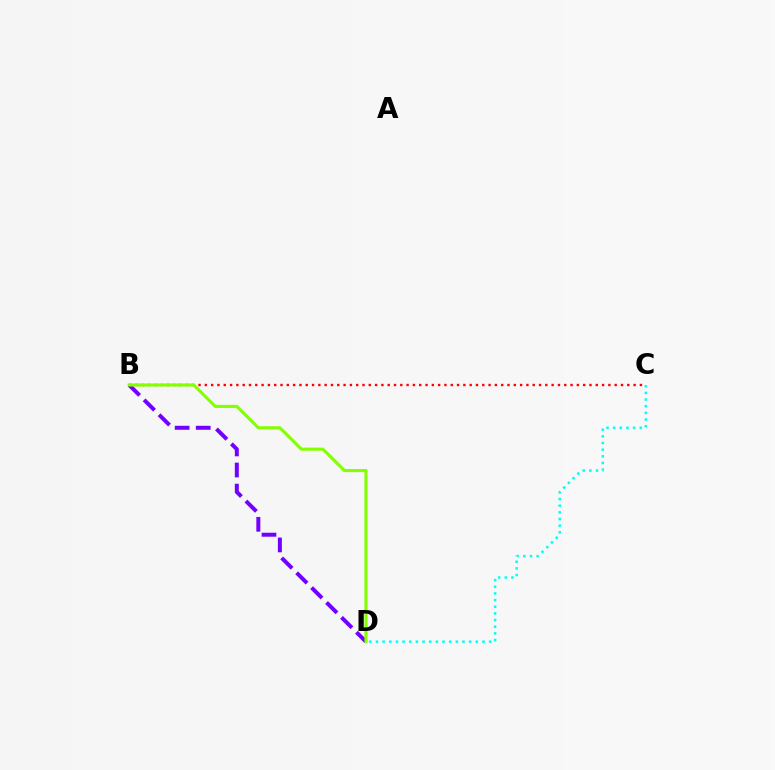{('C', 'D'): [{'color': '#00fff6', 'line_style': 'dotted', 'thickness': 1.81}], ('B', 'C'): [{'color': '#ff0000', 'line_style': 'dotted', 'thickness': 1.71}], ('B', 'D'): [{'color': '#7200ff', 'line_style': 'dashed', 'thickness': 2.86}, {'color': '#84ff00', 'line_style': 'solid', 'thickness': 2.22}]}